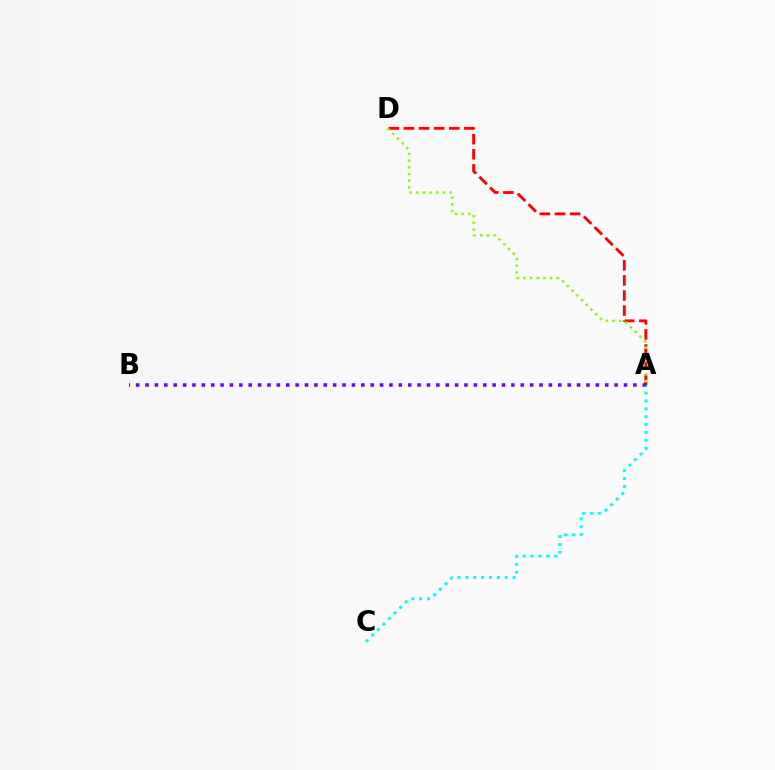{('A', 'C'): [{'color': '#00fff6', 'line_style': 'dotted', 'thickness': 2.14}], ('A', 'D'): [{'color': '#ff0000', 'line_style': 'dashed', 'thickness': 2.05}, {'color': '#84ff00', 'line_style': 'dotted', 'thickness': 1.81}], ('A', 'B'): [{'color': '#7200ff', 'line_style': 'dotted', 'thickness': 2.55}]}